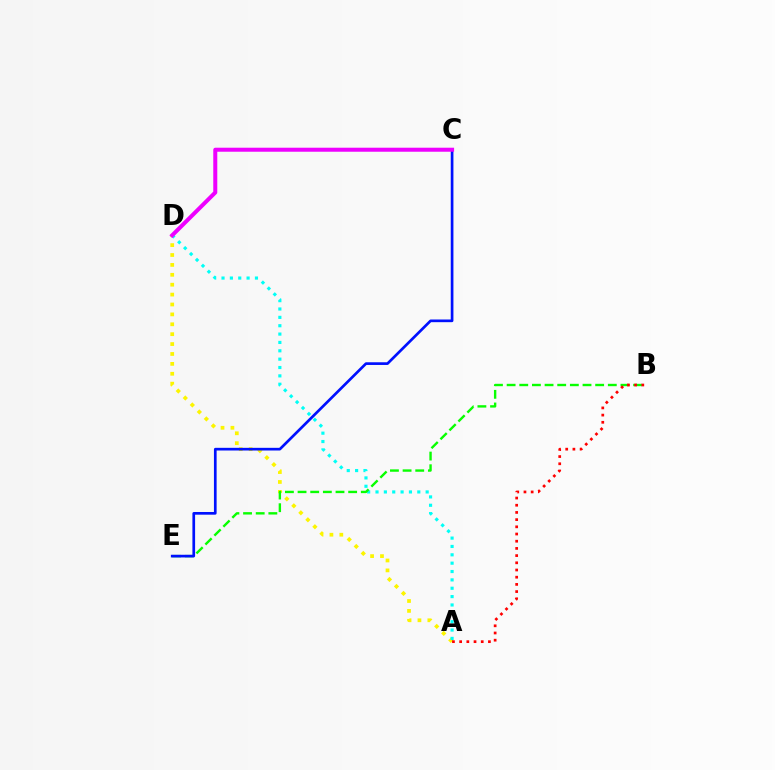{('A', 'D'): [{'color': '#fcf500', 'line_style': 'dotted', 'thickness': 2.69}, {'color': '#00fff6', 'line_style': 'dotted', 'thickness': 2.27}], ('B', 'E'): [{'color': '#08ff00', 'line_style': 'dashed', 'thickness': 1.72}], ('C', 'E'): [{'color': '#0010ff', 'line_style': 'solid', 'thickness': 1.93}], ('A', 'B'): [{'color': '#ff0000', 'line_style': 'dotted', 'thickness': 1.96}], ('C', 'D'): [{'color': '#ee00ff', 'line_style': 'solid', 'thickness': 2.89}]}